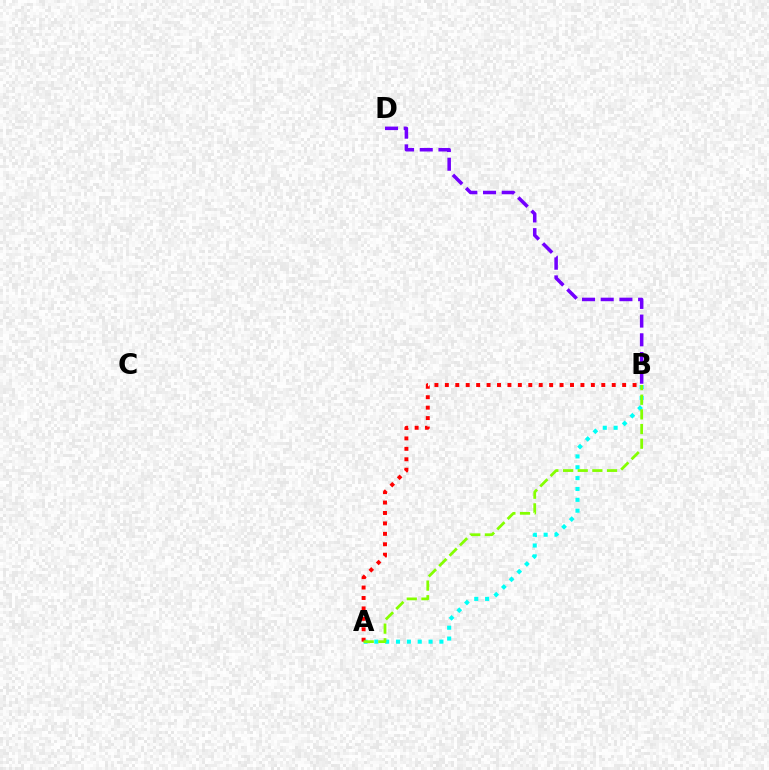{('A', 'B'): [{'color': '#00fff6', 'line_style': 'dotted', 'thickness': 2.95}, {'color': '#ff0000', 'line_style': 'dotted', 'thickness': 2.83}, {'color': '#84ff00', 'line_style': 'dashed', 'thickness': 1.99}], ('B', 'D'): [{'color': '#7200ff', 'line_style': 'dashed', 'thickness': 2.54}]}